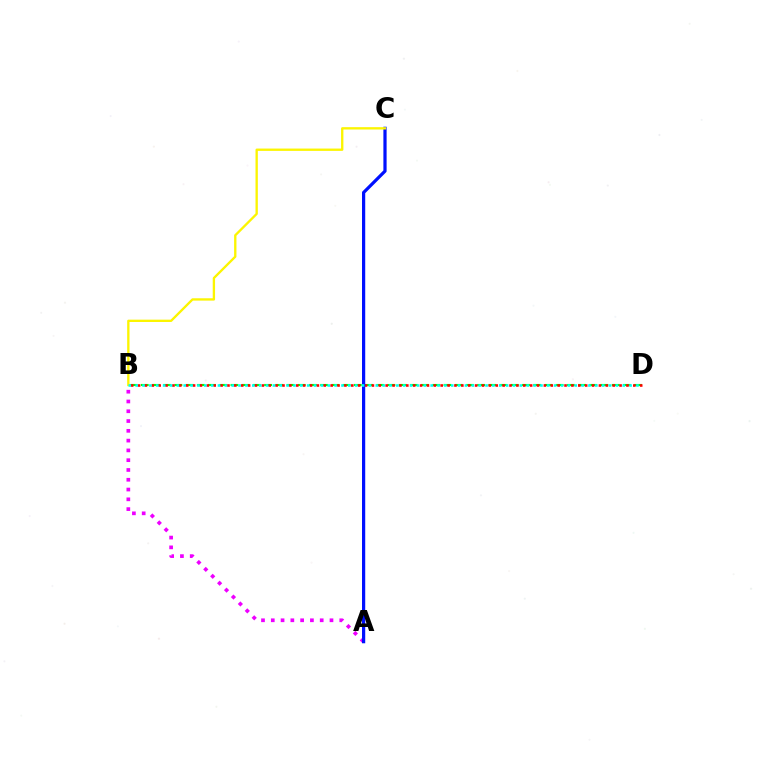{('B', 'D'): [{'color': '#08ff00', 'line_style': 'dashed', 'thickness': 1.52}, {'color': '#ff0000', 'line_style': 'dotted', 'thickness': 1.87}, {'color': '#00fff6', 'line_style': 'dotted', 'thickness': 1.86}], ('A', 'B'): [{'color': '#ee00ff', 'line_style': 'dotted', 'thickness': 2.66}], ('A', 'C'): [{'color': '#0010ff', 'line_style': 'solid', 'thickness': 2.32}], ('B', 'C'): [{'color': '#fcf500', 'line_style': 'solid', 'thickness': 1.68}]}